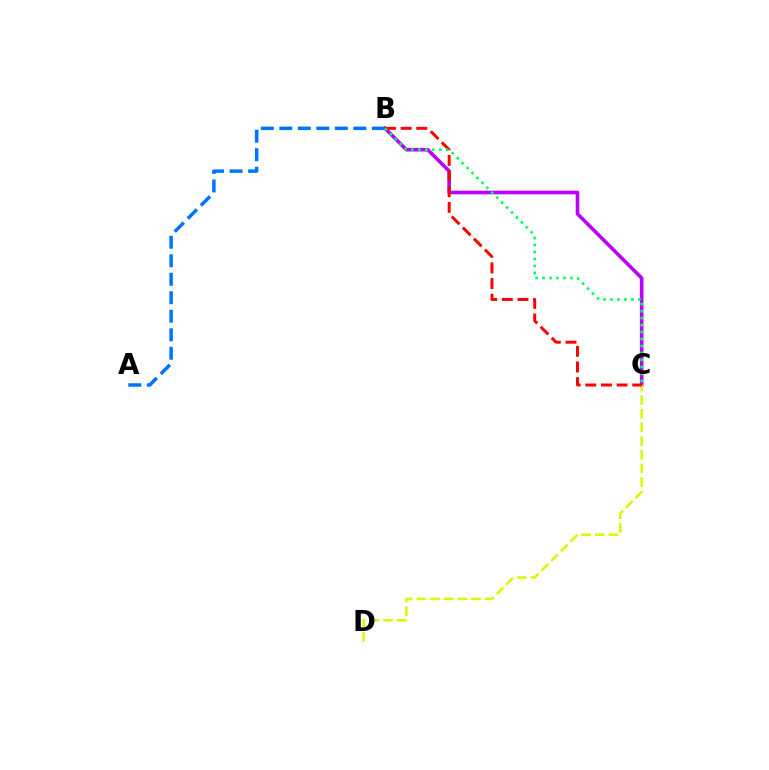{('B', 'C'): [{'color': '#b900ff', 'line_style': 'solid', 'thickness': 2.59}, {'color': '#ff0000', 'line_style': 'dashed', 'thickness': 2.13}, {'color': '#00ff5c', 'line_style': 'dotted', 'thickness': 1.9}], ('A', 'B'): [{'color': '#0074ff', 'line_style': 'dashed', 'thickness': 2.51}], ('C', 'D'): [{'color': '#d1ff00', 'line_style': 'dashed', 'thickness': 1.86}]}